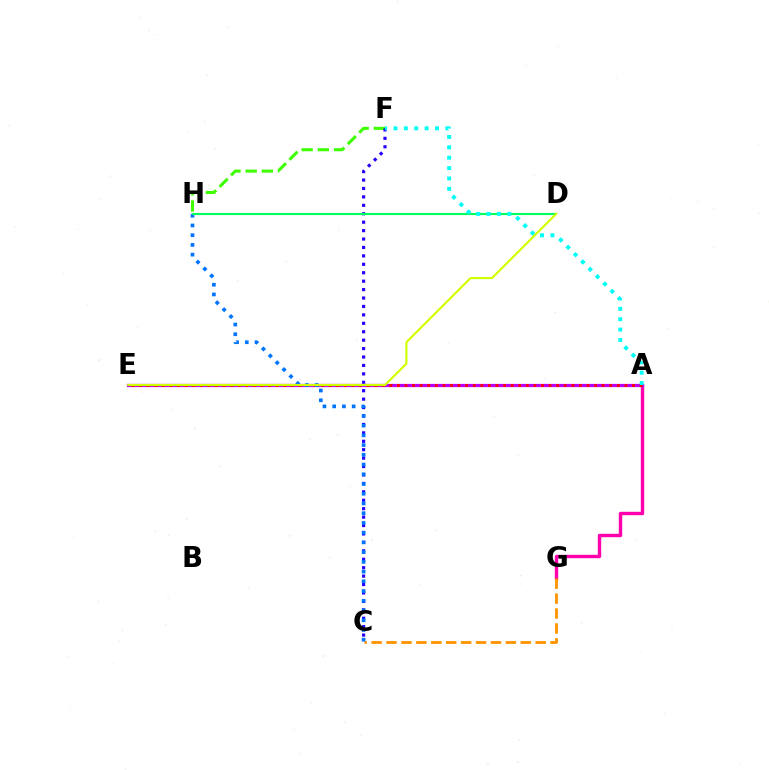{('A', 'G'): [{'color': '#ff00ac', 'line_style': 'solid', 'thickness': 2.43}], ('F', 'H'): [{'color': '#3dff00', 'line_style': 'dashed', 'thickness': 2.2}], ('C', 'F'): [{'color': '#2500ff', 'line_style': 'dotted', 'thickness': 2.29}], ('C', 'G'): [{'color': '#ff9400', 'line_style': 'dashed', 'thickness': 2.03}], ('A', 'E'): [{'color': '#b900ff', 'line_style': 'solid', 'thickness': 2.34}, {'color': '#ff0000', 'line_style': 'dotted', 'thickness': 2.06}], ('C', 'H'): [{'color': '#0074ff', 'line_style': 'dotted', 'thickness': 2.64}], ('D', 'H'): [{'color': '#00ff5c', 'line_style': 'solid', 'thickness': 1.53}], ('A', 'F'): [{'color': '#00fff6', 'line_style': 'dotted', 'thickness': 2.82}], ('D', 'E'): [{'color': '#d1ff00', 'line_style': 'solid', 'thickness': 1.56}]}